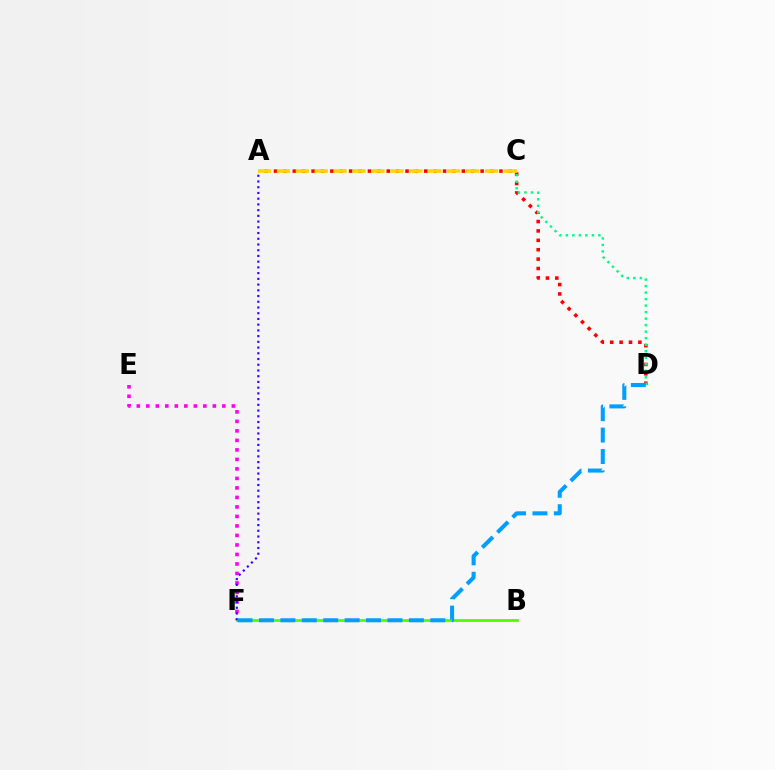{('E', 'F'): [{'color': '#ff00ed', 'line_style': 'dotted', 'thickness': 2.58}], ('B', 'F'): [{'color': '#4fff00', 'line_style': 'solid', 'thickness': 2.0}], ('A', 'D'): [{'color': '#ff0000', 'line_style': 'dotted', 'thickness': 2.55}], ('C', 'D'): [{'color': '#00ff86', 'line_style': 'dotted', 'thickness': 1.77}], ('A', 'C'): [{'color': '#ffd500', 'line_style': 'dashed', 'thickness': 2.57}], ('A', 'F'): [{'color': '#3700ff', 'line_style': 'dotted', 'thickness': 1.56}], ('D', 'F'): [{'color': '#009eff', 'line_style': 'dashed', 'thickness': 2.91}]}